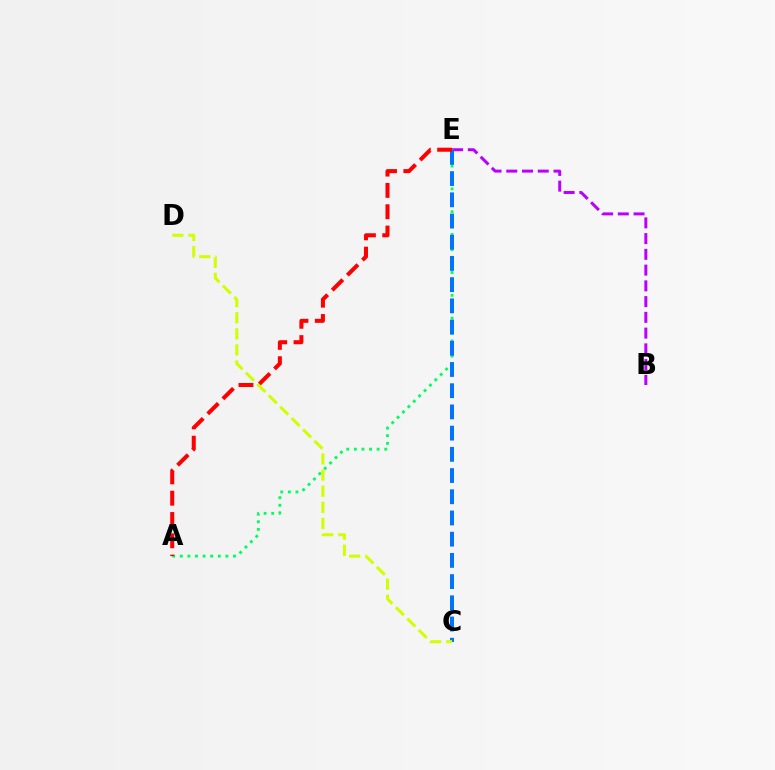{('B', 'E'): [{'color': '#b900ff', 'line_style': 'dashed', 'thickness': 2.14}], ('A', 'E'): [{'color': '#00ff5c', 'line_style': 'dotted', 'thickness': 2.07}, {'color': '#ff0000', 'line_style': 'dashed', 'thickness': 2.9}], ('C', 'E'): [{'color': '#0074ff', 'line_style': 'dashed', 'thickness': 2.88}], ('C', 'D'): [{'color': '#d1ff00', 'line_style': 'dashed', 'thickness': 2.19}]}